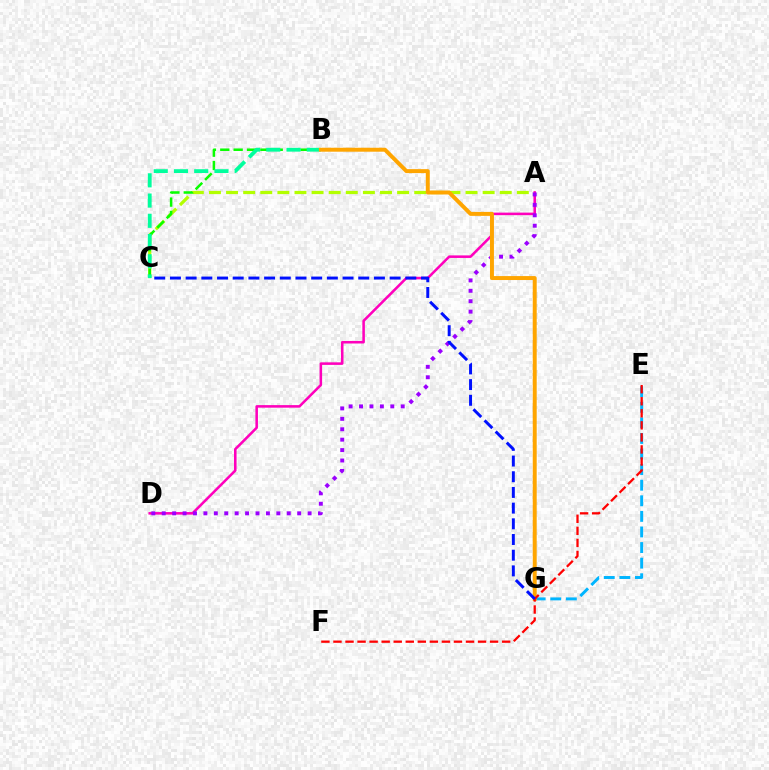{('A', 'C'): [{'color': '#b3ff00', 'line_style': 'dashed', 'thickness': 2.32}], ('E', 'G'): [{'color': '#00b5ff', 'line_style': 'dashed', 'thickness': 2.12}], ('B', 'C'): [{'color': '#08ff00', 'line_style': 'dashed', 'thickness': 1.82}, {'color': '#00ff9d', 'line_style': 'dashed', 'thickness': 2.75}], ('A', 'D'): [{'color': '#ff00bd', 'line_style': 'solid', 'thickness': 1.84}, {'color': '#9b00ff', 'line_style': 'dotted', 'thickness': 2.83}], ('B', 'G'): [{'color': '#ffa500', 'line_style': 'solid', 'thickness': 2.85}], ('E', 'F'): [{'color': '#ff0000', 'line_style': 'dashed', 'thickness': 1.64}], ('C', 'G'): [{'color': '#0010ff', 'line_style': 'dashed', 'thickness': 2.13}]}